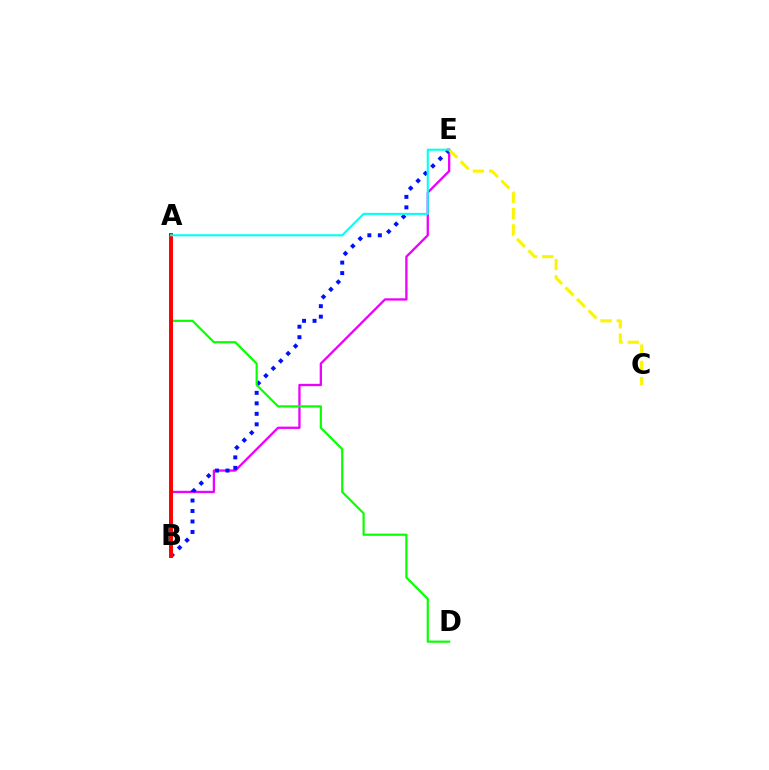{('B', 'E'): [{'color': '#ee00ff', 'line_style': 'solid', 'thickness': 1.66}, {'color': '#0010ff', 'line_style': 'dotted', 'thickness': 2.85}], ('A', 'D'): [{'color': '#08ff00', 'line_style': 'solid', 'thickness': 1.57}], ('A', 'B'): [{'color': '#ff0000', 'line_style': 'solid', 'thickness': 2.83}], ('C', 'E'): [{'color': '#fcf500', 'line_style': 'dashed', 'thickness': 2.2}], ('A', 'E'): [{'color': '#00fff6', 'line_style': 'solid', 'thickness': 1.5}]}